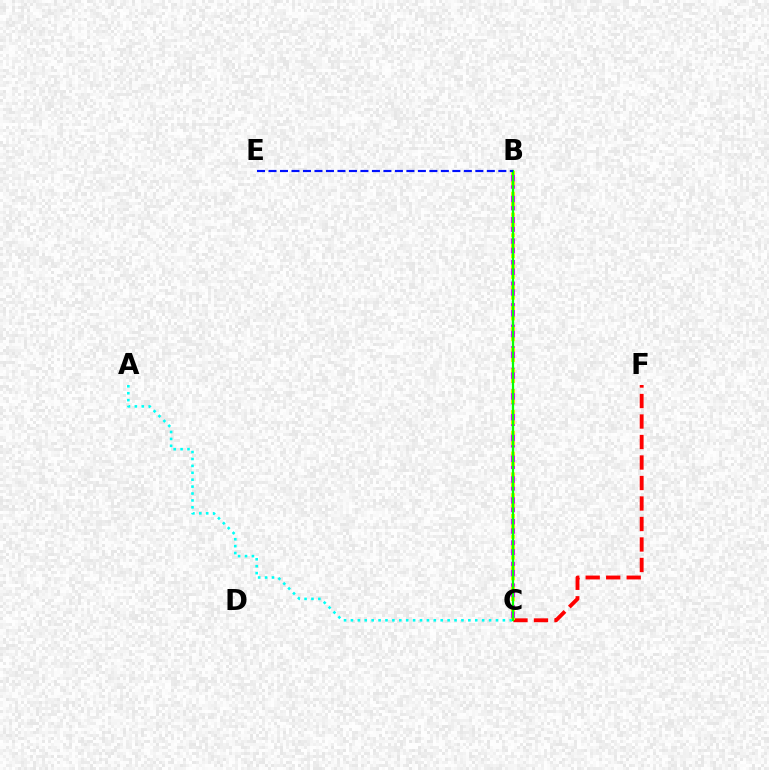{('B', 'C'): [{'color': '#ee00ff', 'line_style': 'dashed', 'thickness': 2.93}, {'color': '#fcf500', 'line_style': 'dotted', 'thickness': 2.82}, {'color': '#08ff00', 'line_style': 'solid', 'thickness': 1.63}], ('C', 'F'): [{'color': '#ff0000', 'line_style': 'dashed', 'thickness': 2.78}], ('A', 'C'): [{'color': '#00fff6', 'line_style': 'dotted', 'thickness': 1.88}], ('B', 'E'): [{'color': '#0010ff', 'line_style': 'dashed', 'thickness': 1.56}]}